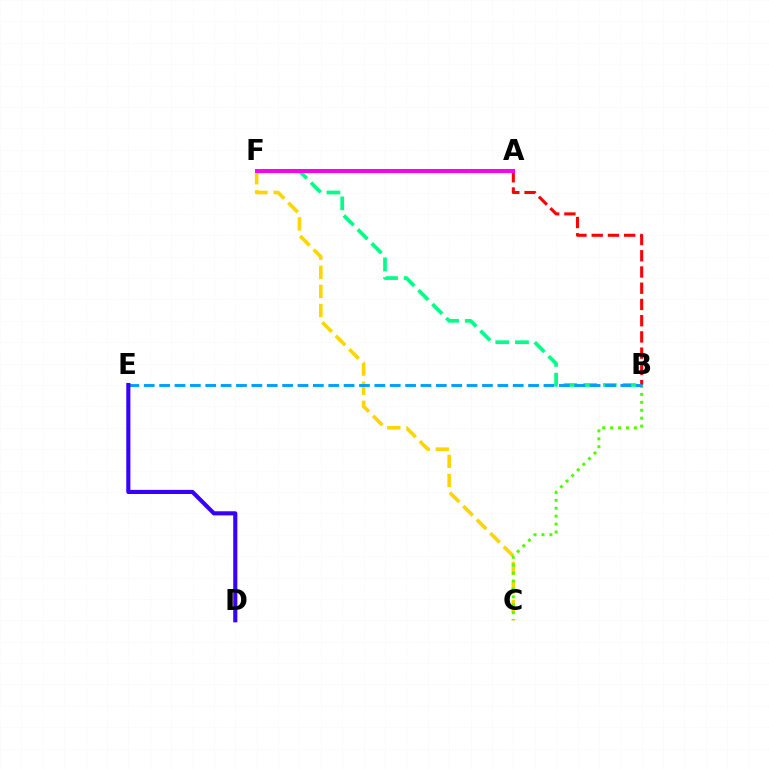{('B', 'F'): [{'color': '#00ff86', 'line_style': 'dashed', 'thickness': 2.67}], ('A', 'B'): [{'color': '#ff0000', 'line_style': 'dashed', 'thickness': 2.21}], ('C', 'F'): [{'color': '#ffd500', 'line_style': 'dashed', 'thickness': 2.59}], ('B', 'C'): [{'color': '#4fff00', 'line_style': 'dotted', 'thickness': 2.15}], ('A', 'F'): [{'color': '#ff00ed', 'line_style': 'solid', 'thickness': 2.89}], ('B', 'E'): [{'color': '#009eff', 'line_style': 'dashed', 'thickness': 2.09}], ('D', 'E'): [{'color': '#3700ff', 'line_style': 'solid', 'thickness': 2.96}]}